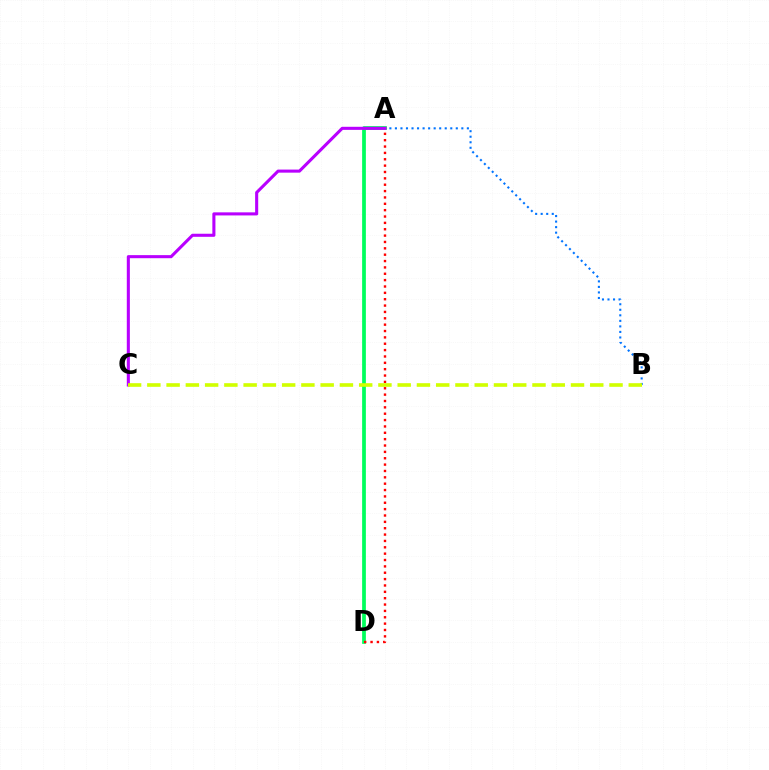{('A', 'B'): [{'color': '#0074ff', 'line_style': 'dotted', 'thickness': 1.5}], ('A', 'D'): [{'color': '#00ff5c', 'line_style': 'solid', 'thickness': 2.7}, {'color': '#ff0000', 'line_style': 'dotted', 'thickness': 1.73}], ('A', 'C'): [{'color': '#b900ff', 'line_style': 'solid', 'thickness': 2.21}], ('B', 'C'): [{'color': '#d1ff00', 'line_style': 'dashed', 'thickness': 2.62}]}